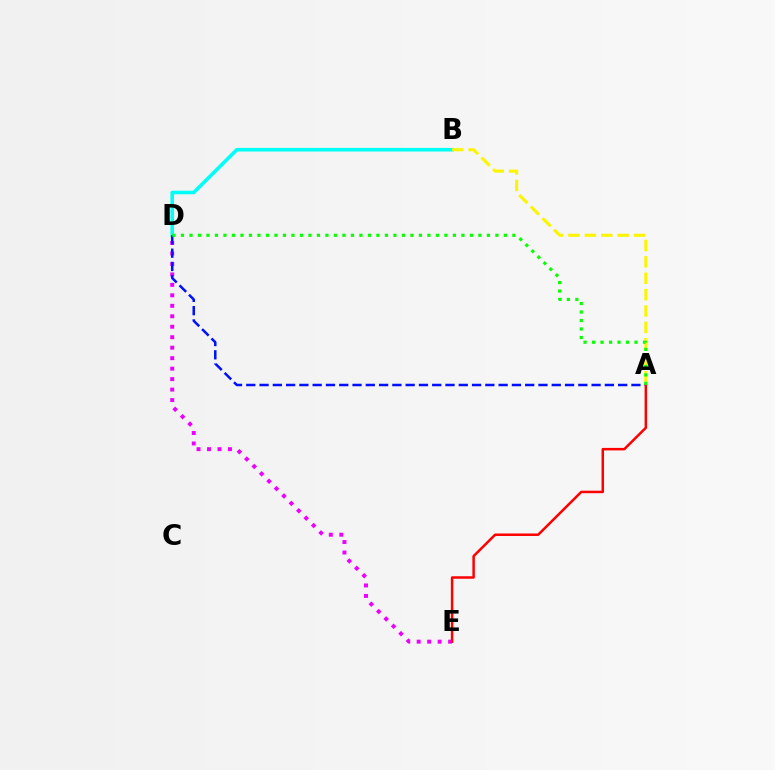{('D', 'E'): [{'color': '#ee00ff', 'line_style': 'dotted', 'thickness': 2.85}], ('B', 'D'): [{'color': '#00fff6', 'line_style': 'solid', 'thickness': 2.59}], ('A', 'D'): [{'color': '#0010ff', 'line_style': 'dashed', 'thickness': 1.8}, {'color': '#08ff00', 'line_style': 'dotted', 'thickness': 2.31}], ('A', 'B'): [{'color': '#fcf500', 'line_style': 'dashed', 'thickness': 2.23}], ('A', 'E'): [{'color': '#ff0000', 'line_style': 'solid', 'thickness': 1.8}]}